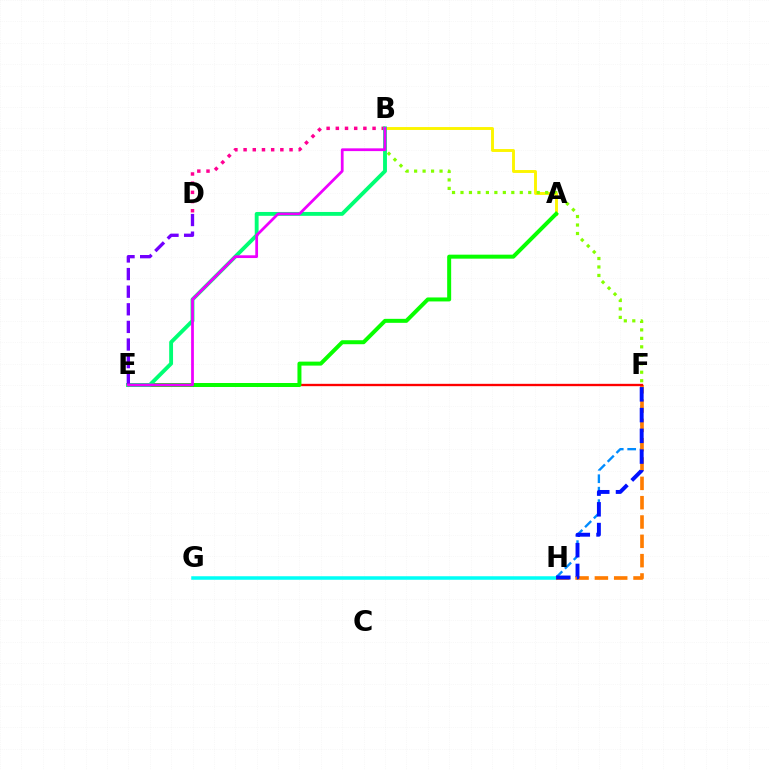{('A', 'B'): [{'color': '#fcf500', 'line_style': 'solid', 'thickness': 2.09}], ('F', 'H'): [{'color': '#008cff', 'line_style': 'dashed', 'thickness': 1.69}, {'color': '#ff7c00', 'line_style': 'dashed', 'thickness': 2.62}, {'color': '#0010ff', 'line_style': 'dashed', 'thickness': 2.82}], ('G', 'H'): [{'color': '#00fff6', 'line_style': 'solid', 'thickness': 2.53}], ('B', 'D'): [{'color': '#ff0094', 'line_style': 'dotted', 'thickness': 2.5}], ('E', 'F'): [{'color': '#ff0000', 'line_style': 'solid', 'thickness': 1.69}], ('A', 'E'): [{'color': '#08ff00', 'line_style': 'solid', 'thickness': 2.87}], ('B', 'F'): [{'color': '#84ff00', 'line_style': 'dotted', 'thickness': 2.3}], ('B', 'E'): [{'color': '#00ff74', 'line_style': 'solid', 'thickness': 2.78}, {'color': '#ee00ff', 'line_style': 'solid', 'thickness': 1.99}], ('D', 'E'): [{'color': '#7200ff', 'line_style': 'dashed', 'thickness': 2.39}]}